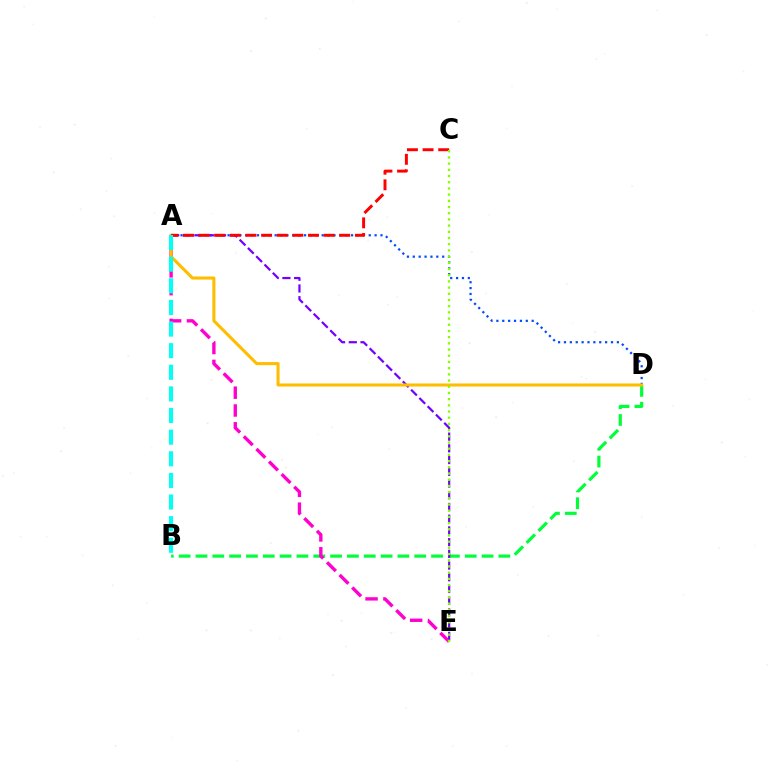{('A', 'D'): [{'color': '#004bff', 'line_style': 'dotted', 'thickness': 1.6}, {'color': '#ffbd00', 'line_style': 'solid', 'thickness': 2.2}], ('B', 'D'): [{'color': '#00ff39', 'line_style': 'dashed', 'thickness': 2.29}], ('A', 'E'): [{'color': '#ff00cf', 'line_style': 'dashed', 'thickness': 2.42}, {'color': '#7200ff', 'line_style': 'dashed', 'thickness': 1.59}], ('A', 'C'): [{'color': '#ff0000', 'line_style': 'dashed', 'thickness': 2.12}], ('C', 'E'): [{'color': '#84ff00', 'line_style': 'dotted', 'thickness': 1.68}], ('A', 'B'): [{'color': '#00fff6', 'line_style': 'dashed', 'thickness': 2.94}]}